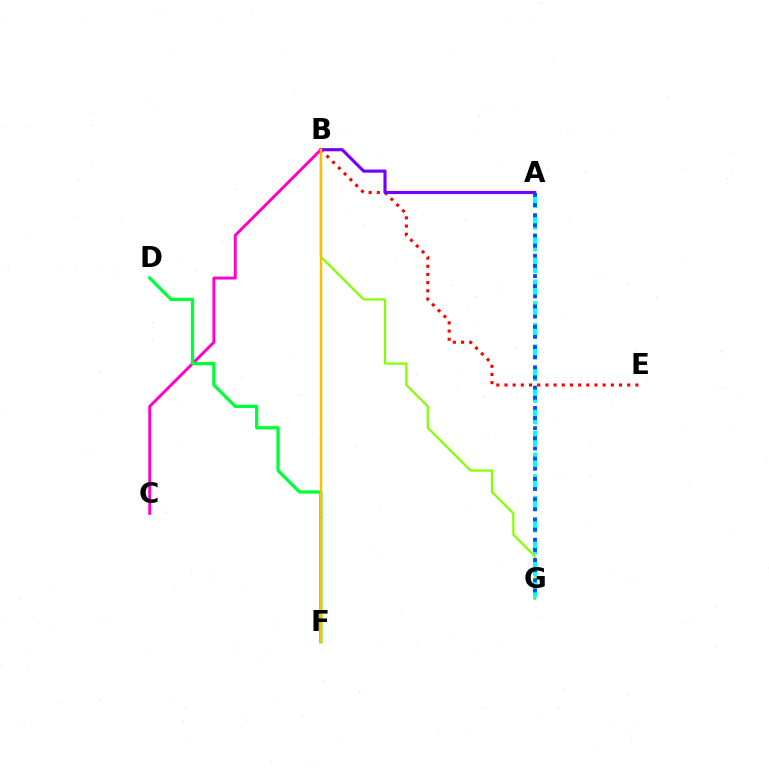{('B', 'E'): [{'color': '#ff0000', 'line_style': 'dotted', 'thickness': 2.22}], ('A', 'B'): [{'color': '#7200ff', 'line_style': 'solid', 'thickness': 2.26}], ('B', 'G'): [{'color': '#84ff00', 'line_style': 'solid', 'thickness': 1.6}], ('B', 'C'): [{'color': '#ff00cf', 'line_style': 'solid', 'thickness': 2.11}], ('A', 'G'): [{'color': '#00fff6', 'line_style': 'dashed', 'thickness': 2.94}, {'color': '#004bff', 'line_style': 'dotted', 'thickness': 2.76}], ('D', 'F'): [{'color': '#00ff39', 'line_style': 'solid', 'thickness': 2.36}], ('B', 'F'): [{'color': '#ffbd00', 'line_style': 'solid', 'thickness': 1.75}]}